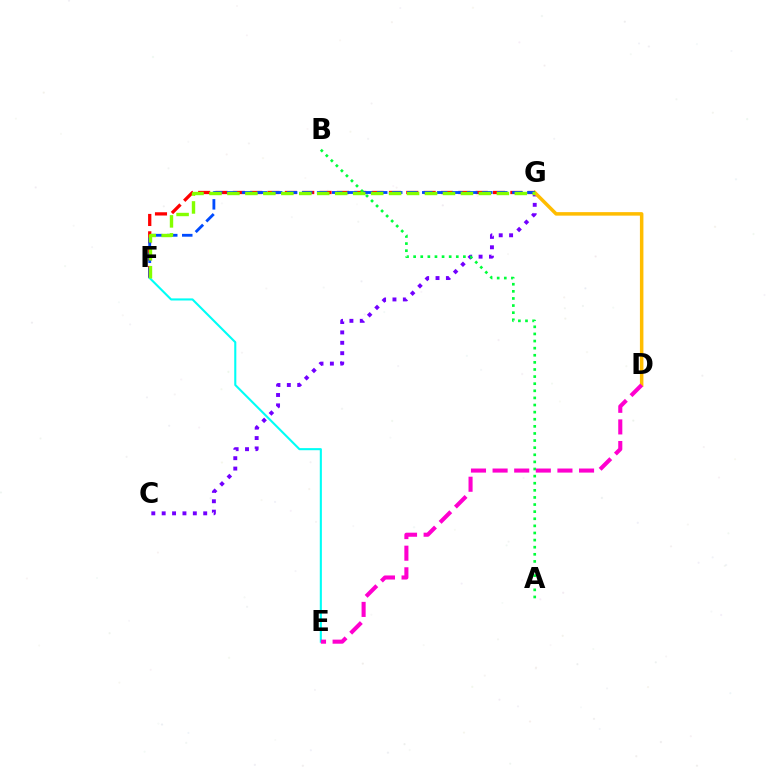{('C', 'G'): [{'color': '#7200ff', 'line_style': 'dotted', 'thickness': 2.82}], ('D', 'G'): [{'color': '#ffbd00', 'line_style': 'solid', 'thickness': 2.52}], ('F', 'G'): [{'color': '#ff0000', 'line_style': 'dashed', 'thickness': 2.36}, {'color': '#004bff', 'line_style': 'dashed', 'thickness': 2.04}, {'color': '#84ff00', 'line_style': 'dashed', 'thickness': 2.44}], ('E', 'F'): [{'color': '#00fff6', 'line_style': 'solid', 'thickness': 1.51}], ('A', 'B'): [{'color': '#00ff39', 'line_style': 'dotted', 'thickness': 1.93}], ('D', 'E'): [{'color': '#ff00cf', 'line_style': 'dashed', 'thickness': 2.94}]}